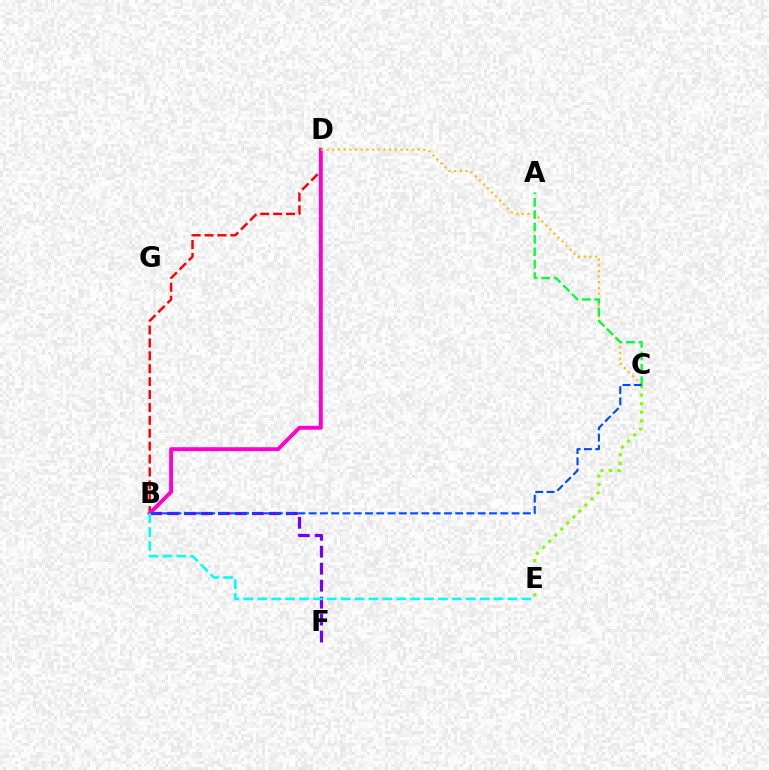{('B', 'D'): [{'color': '#ff0000', 'line_style': 'dashed', 'thickness': 1.75}, {'color': '#ff00cf', 'line_style': 'solid', 'thickness': 2.81}], ('B', 'F'): [{'color': '#7200ff', 'line_style': 'dashed', 'thickness': 2.31}], ('C', 'E'): [{'color': '#84ff00', 'line_style': 'dotted', 'thickness': 2.32}], ('C', 'D'): [{'color': '#ffbd00', 'line_style': 'dotted', 'thickness': 1.54}], ('A', 'C'): [{'color': '#00ff39', 'line_style': 'dashed', 'thickness': 1.68}], ('B', 'C'): [{'color': '#004bff', 'line_style': 'dashed', 'thickness': 1.53}], ('B', 'E'): [{'color': '#00fff6', 'line_style': 'dashed', 'thickness': 1.89}]}